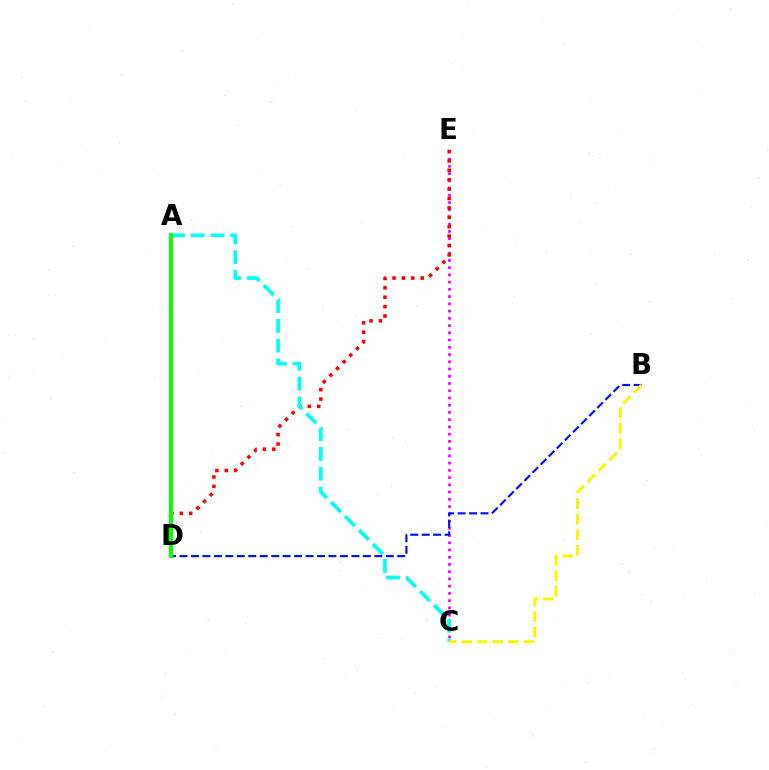{('C', 'E'): [{'color': '#ee00ff', 'line_style': 'dotted', 'thickness': 1.97}], ('D', 'E'): [{'color': '#ff0000', 'line_style': 'dotted', 'thickness': 2.55}], ('A', 'C'): [{'color': '#00fff6', 'line_style': 'dashed', 'thickness': 2.69}], ('B', 'D'): [{'color': '#0010ff', 'line_style': 'dashed', 'thickness': 1.56}], ('B', 'C'): [{'color': '#fcf500', 'line_style': 'dashed', 'thickness': 2.11}], ('A', 'D'): [{'color': '#08ff00', 'line_style': 'solid', 'thickness': 2.9}]}